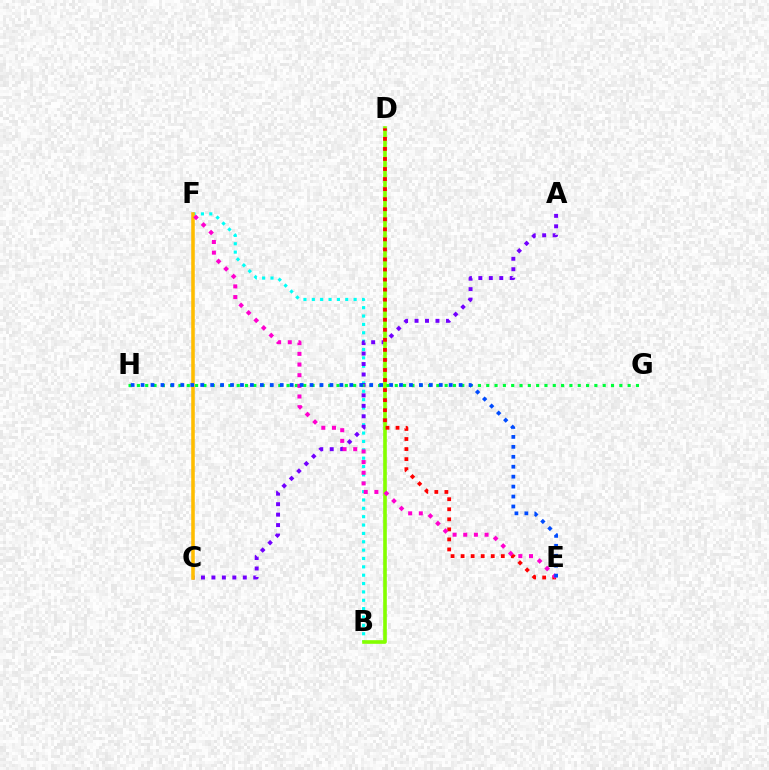{('B', 'F'): [{'color': '#00fff6', 'line_style': 'dotted', 'thickness': 2.27}], ('A', 'C'): [{'color': '#7200ff', 'line_style': 'dotted', 'thickness': 2.84}], ('B', 'D'): [{'color': '#84ff00', 'line_style': 'solid', 'thickness': 2.61}], ('D', 'E'): [{'color': '#ff0000', 'line_style': 'dotted', 'thickness': 2.73}], ('G', 'H'): [{'color': '#00ff39', 'line_style': 'dotted', 'thickness': 2.26}], ('C', 'F'): [{'color': '#ffbd00', 'line_style': 'solid', 'thickness': 2.56}], ('E', 'F'): [{'color': '#ff00cf', 'line_style': 'dotted', 'thickness': 2.9}], ('E', 'H'): [{'color': '#004bff', 'line_style': 'dotted', 'thickness': 2.7}]}